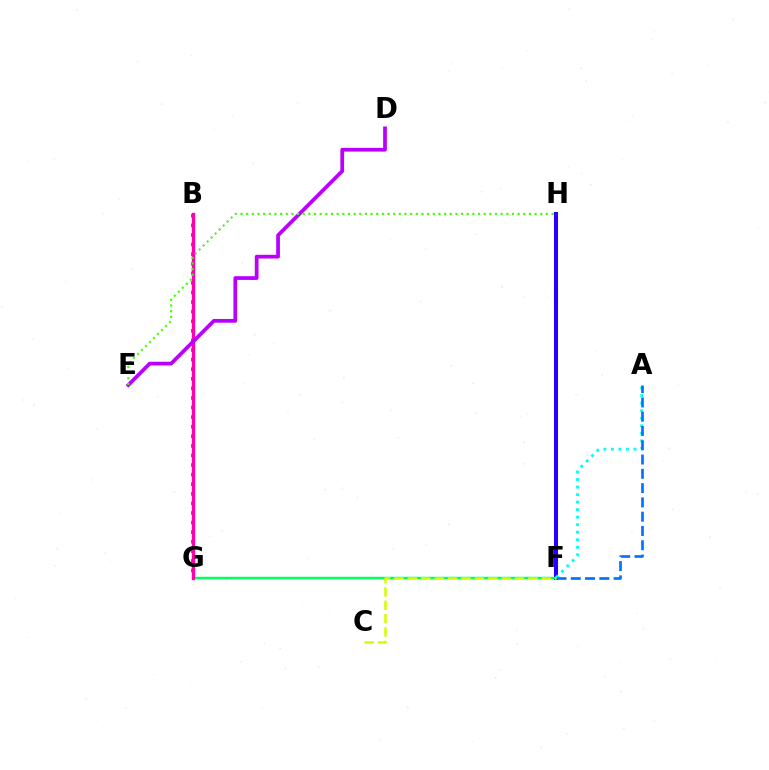{('B', 'G'): [{'color': '#ff9400', 'line_style': 'dashed', 'thickness': 1.82}, {'color': '#ff0000', 'line_style': 'dotted', 'thickness': 2.6}, {'color': '#ff00ac', 'line_style': 'solid', 'thickness': 2.39}], ('F', 'H'): [{'color': '#2500ff', 'line_style': 'solid', 'thickness': 2.93}], ('F', 'G'): [{'color': '#00ff5c', 'line_style': 'solid', 'thickness': 1.76}], ('A', 'F'): [{'color': '#00fff6', 'line_style': 'dotted', 'thickness': 2.05}, {'color': '#0074ff', 'line_style': 'dashed', 'thickness': 1.94}], ('D', 'E'): [{'color': '#b900ff', 'line_style': 'solid', 'thickness': 2.7}], ('C', 'F'): [{'color': '#d1ff00', 'line_style': 'dashed', 'thickness': 1.82}], ('E', 'H'): [{'color': '#3dff00', 'line_style': 'dotted', 'thickness': 1.54}]}